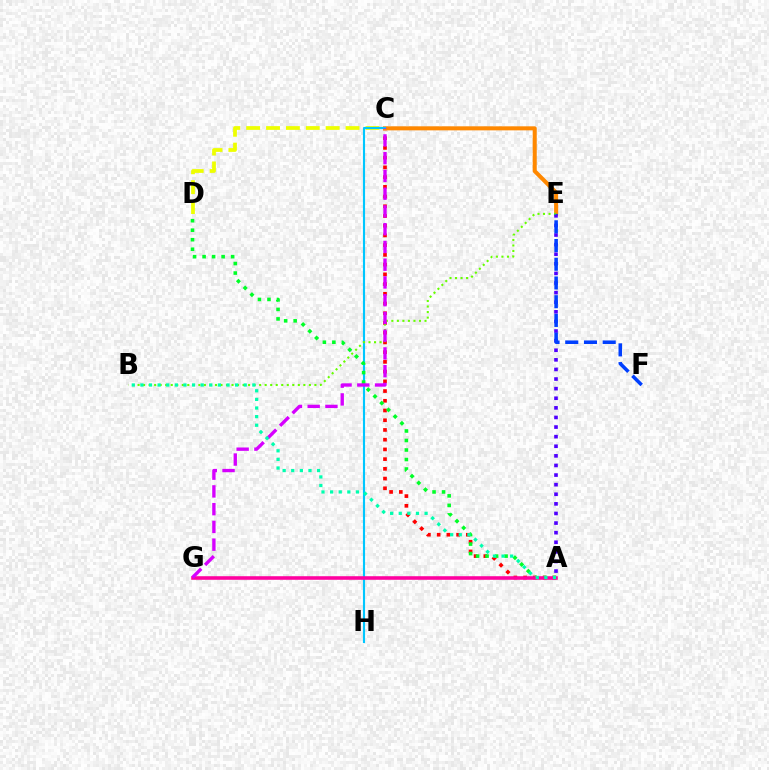{('C', 'D'): [{'color': '#eeff00', 'line_style': 'dashed', 'thickness': 2.7}], ('A', 'C'): [{'color': '#ff0000', 'line_style': 'dotted', 'thickness': 2.64}], ('C', 'E'): [{'color': '#ff8800', 'line_style': 'solid', 'thickness': 2.91}], ('C', 'H'): [{'color': '#00c7ff', 'line_style': 'solid', 'thickness': 1.54}], ('A', 'D'): [{'color': '#00ff27', 'line_style': 'dotted', 'thickness': 2.58}], ('A', 'E'): [{'color': '#4f00ff', 'line_style': 'dotted', 'thickness': 2.61}], ('A', 'G'): [{'color': '#ff00a0', 'line_style': 'solid', 'thickness': 2.57}], ('B', 'E'): [{'color': '#66ff00', 'line_style': 'dotted', 'thickness': 1.5}], ('C', 'G'): [{'color': '#d600ff', 'line_style': 'dashed', 'thickness': 2.41}], ('A', 'B'): [{'color': '#00ffaf', 'line_style': 'dotted', 'thickness': 2.34}], ('E', 'F'): [{'color': '#003fff', 'line_style': 'dashed', 'thickness': 2.54}]}